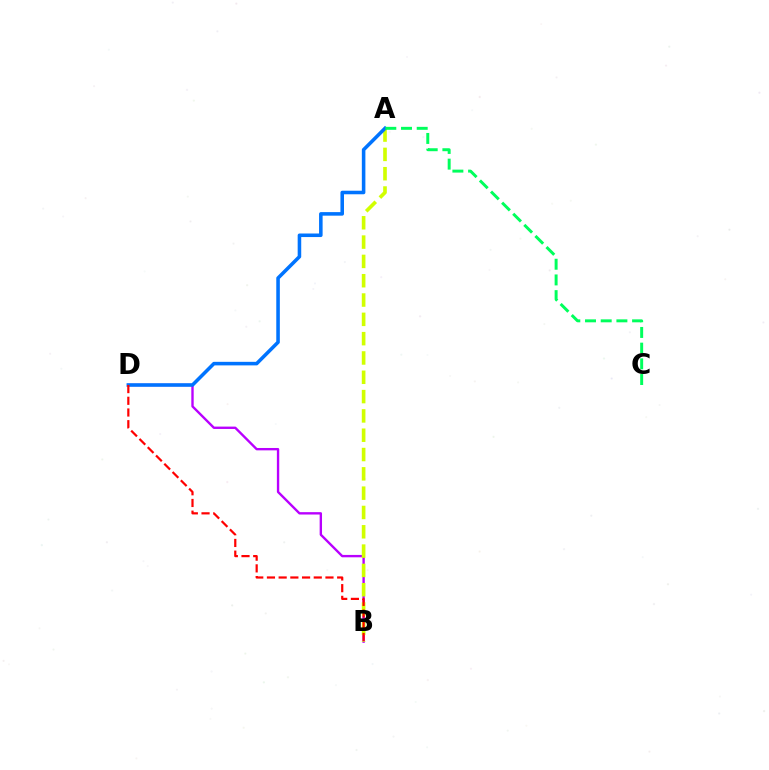{('B', 'D'): [{'color': '#b900ff', 'line_style': 'solid', 'thickness': 1.71}, {'color': '#ff0000', 'line_style': 'dashed', 'thickness': 1.59}], ('A', 'B'): [{'color': '#d1ff00', 'line_style': 'dashed', 'thickness': 2.62}], ('A', 'D'): [{'color': '#0074ff', 'line_style': 'solid', 'thickness': 2.56}], ('A', 'C'): [{'color': '#00ff5c', 'line_style': 'dashed', 'thickness': 2.13}]}